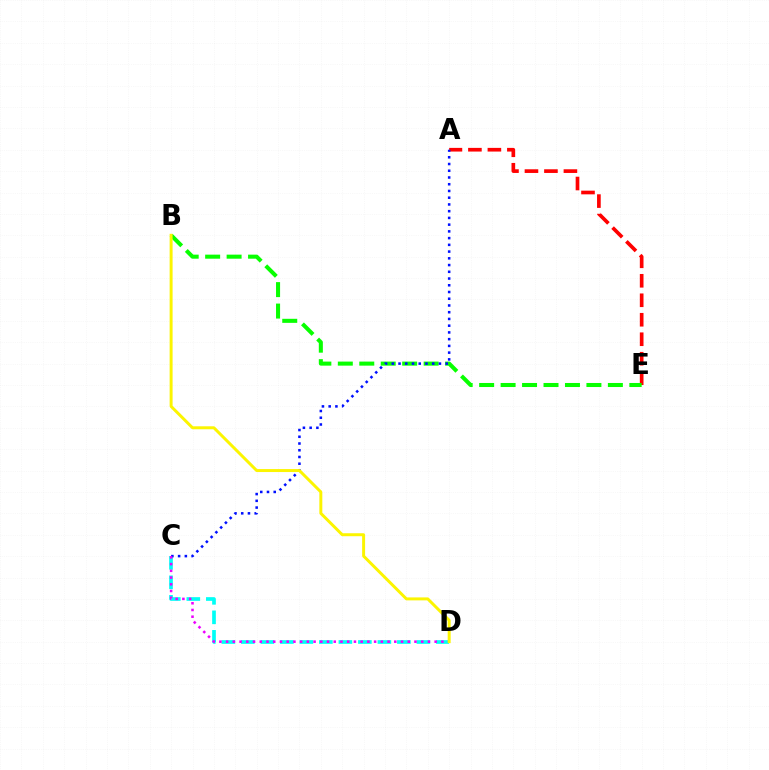{('A', 'E'): [{'color': '#ff0000', 'line_style': 'dashed', 'thickness': 2.65}], ('B', 'E'): [{'color': '#08ff00', 'line_style': 'dashed', 'thickness': 2.91}], ('C', 'D'): [{'color': '#00fff6', 'line_style': 'dashed', 'thickness': 2.65}, {'color': '#ee00ff', 'line_style': 'dotted', 'thickness': 1.83}], ('A', 'C'): [{'color': '#0010ff', 'line_style': 'dotted', 'thickness': 1.83}], ('B', 'D'): [{'color': '#fcf500', 'line_style': 'solid', 'thickness': 2.14}]}